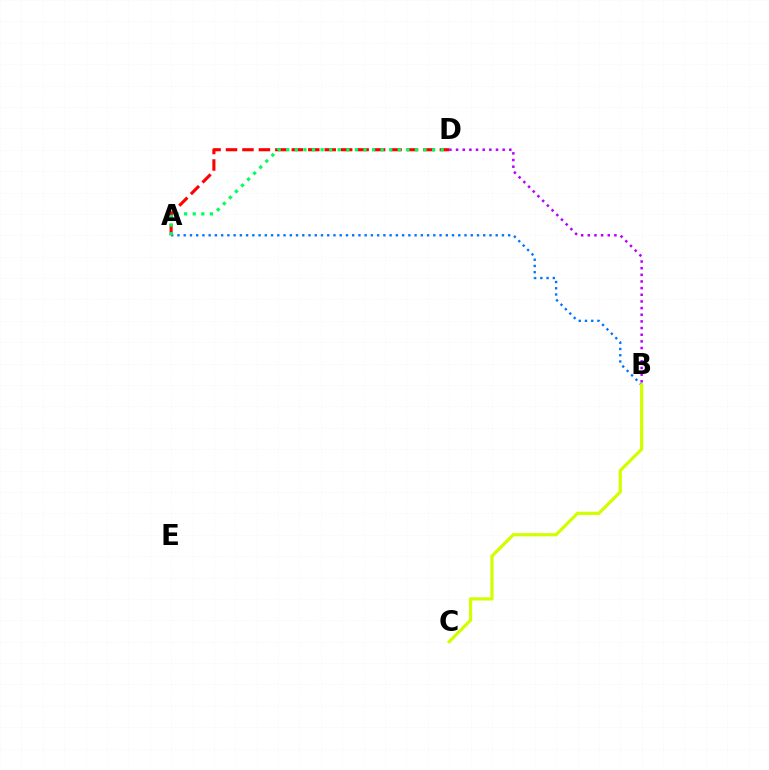{('A', 'D'): [{'color': '#ff0000', 'line_style': 'dashed', 'thickness': 2.23}, {'color': '#00ff5c', 'line_style': 'dotted', 'thickness': 2.33}], ('B', 'D'): [{'color': '#b900ff', 'line_style': 'dotted', 'thickness': 1.81}], ('A', 'B'): [{'color': '#0074ff', 'line_style': 'dotted', 'thickness': 1.7}], ('B', 'C'): [{'color': '#d1ff00', 'line_style': 'solid', 'thickness': 2.32}]}